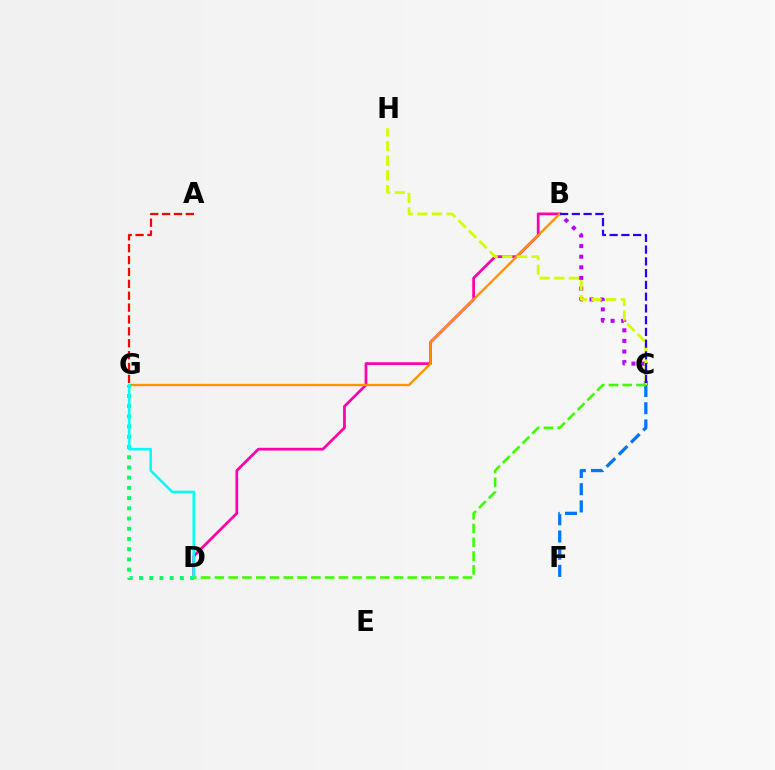{('B', 'C'): [{'color': '#b900ff', 'line_style': 'dotted', 'thickness': 2.88}, {'color': '#2500ff', 'line_style': 'dashed', 'thickness': 1.6}], ('B', 'D'): [{'color': '#ff00ac', 'line_style': 'solid', 'thickness': 1.97}], ('C', 'F'): [{'color': '#0074ff', 'line_style': 'dashed', 'thickness': 2.34}], ('B', 'G'): [{'color': '#ff9400', 'line_style': 'solid', 'thickness': 1.72}], ('C', 'H'): [{'color': '#d1ff00', 'line_style': 'dashed', 'thickness': 1.99}], ('D', 'G'): [{'color': '#00ff5c', 'line_style': 'dotted', 'thickness': 2.78}, {'color': '#00fff6', 'line_style': 'solid', 'thickness': 1.85}], ('A', 'G'): [{'color': '#ff0000', 'line_style': 'dashed', 'thickness': 1.61}], ('C', 'D'): [{'color': '#3dff00', 'line_style': 'dashed', 'thickness': 1.87}]}